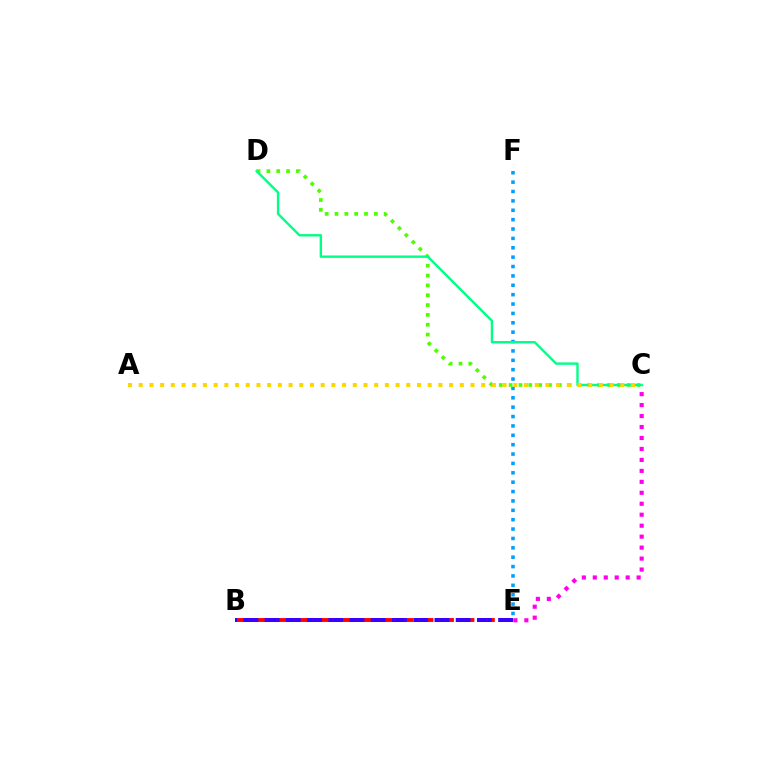{('B', 'E'): [{'color': '#ff0000', 'line_style': 'dashed', 'thickness': 2.78}, {'color': '#3700ff', 'line_style': 'dashed', 'thickness': 2.88}], ('C', 'E'): [{'color': '#ff00ed', 'line_style': 'dotted', 'thickness': 2.98}], ('E', 'F'): [{'color': '#009eff', 'line_style': 'dotted', 'thickness': 2.55}], ('C', 'D'): [{'color': '#4fff00', 'line_style': 'dotted', 'thickness': 2.67}, {'color': '#00ff86', 'line_style': 'solid', 'thickness': 1.72}], ('A', 'C'): [{'color': '#ffd500', 'line_style': 'dotted', 'thickness': 2.91}]}